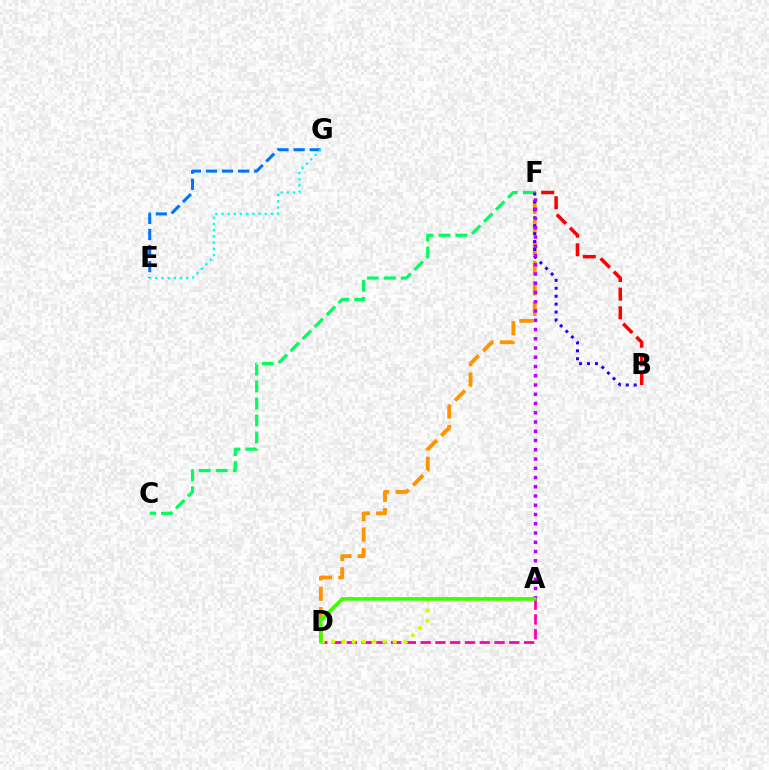{('D', 'F'): [{'color': '#ff9400', 'line_style': 'dashed', 'thickness': 2.77}], ('C', 'F'): [{'color': '#00ff5c', 'line_style': 'dashed', 'thickness': 2.31}], ('B', 'F'): [{'color': '#2500ff', 'line_style': 'dotted', 'thickness': 2.16}, {'color': '#ff0000', 'line_style': 'dashed', 'thickness': 2.53}], ('E', 'G'): [{'color': '#0074ff', 'line_style': 'dashed', 'thickness': 2.18}, {'color': '#00fff6', 'line_style': 'dotted', 'thickness': 1.69}], ('A', 'D'): [{'color': '#ff00ac', 'line_style': 'dashed', 'thickness': 2.01}, {'color': '#d1ff00', 'line_style': 'dotted', 'thickness': 2.8}, {'color': '#3dff00', 'line_style': 'solid', 'thickness': 2.53}], ('A', 'F'): [{'color': '#b900ff', 'line_style': 'dotted', 'thickness': 2.51}]}